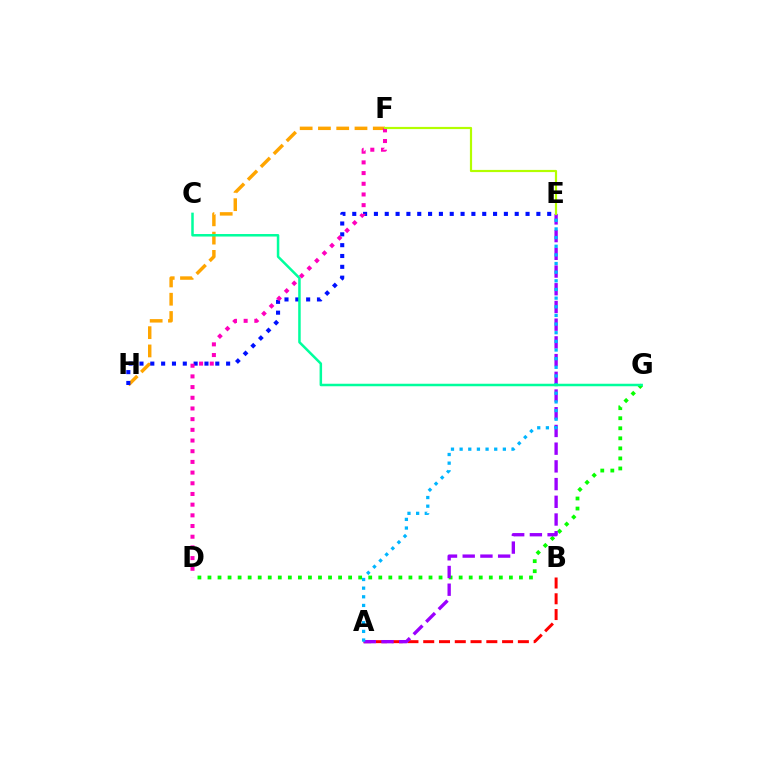{('F', 'H'): [{'color': '#ffa500', 'line_style': 'dashed', 'thickness': 2.48}], ('D', 'G'): [{'color': '#08ff00', 'line_style': 'dotted', 'thickness': 2.73}], ('A', 'B'): [{'color': '#ff0000', 'line_style': 'dashed', 'thickness': 2.14}], ('A', 'E'): [{'color': '#9b00ff', 'line_style': 'dashed', 'thickness': 2.41}, {'color': '#00b5ff', 'line_style': 'dotted', 'thickness': 2.35}], ('E', 'H'): [{'color': '#0010ff', 'line_style': 'dotted', 'thickness': 2.94}], ('C', 'G'): [{'color': '#00ff9d', 'line_style': 'solid', 'thickness': 1.8}], ('D', 'F'): [{'color': '#ff00bd', 'line_style': 'dotted', 'thickness': 2.9}], ('E', 'F'): [{'color': '#b3ff00', 'line_style': 'solid', 'thickness': 1.58}]}